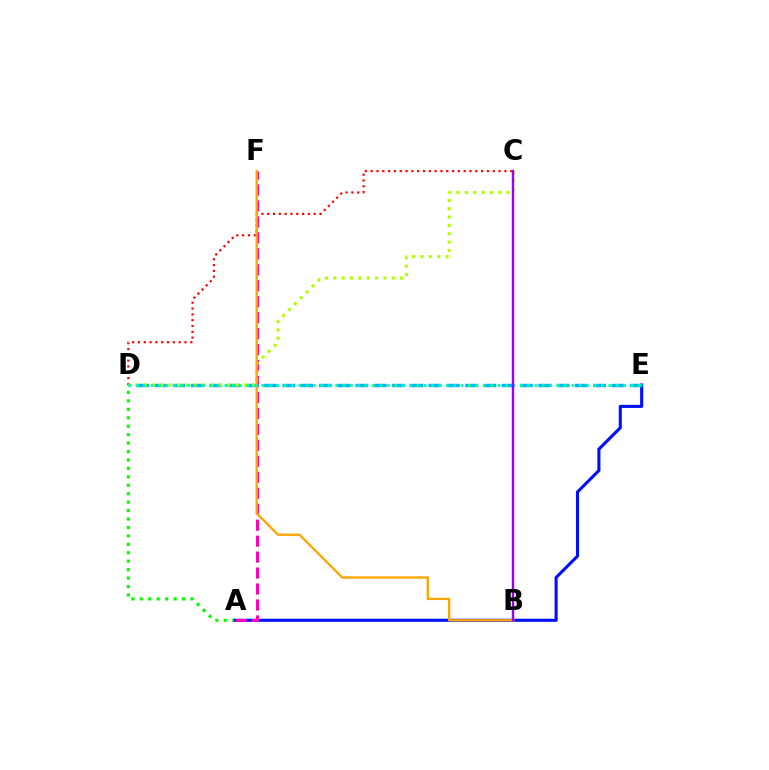{('A', 'D'): [{'color': '#08ff00', 'line_style': 'dotted', 'thickness': 2.29}], ('A', 'E'): [{'color': '#0010ff', 'line_style': 'solid', 'thickness': 2.22}], ('C', 'D'): [{'color': '#ff0000', 'line_style': 'dotted', 'thickness': 1.58}, {'color': '#b3ff00', 'line_style': 'dotted', 'thickness': 2.27}], ('A', 'F'): [{'color': '#ff00bd', 'line_style': 'dashed', 'thickness': 2.17}], ('D', 'E'): [{'color': '#00b5ff', 'line_style': 'dashed', 'thickness': 2.48}, {'color': '#00ff9d', 'line_style': 'dotted', 'thickness': 2.01}], ('B', 'F'): [{'color': '#ffa500', 'line_style': 'solid', 'thickness': 1.69}], ('B', 'C'): [{'color': '#9b00ff', 'line_style': 'solid', 'thickness': 1.73}]}